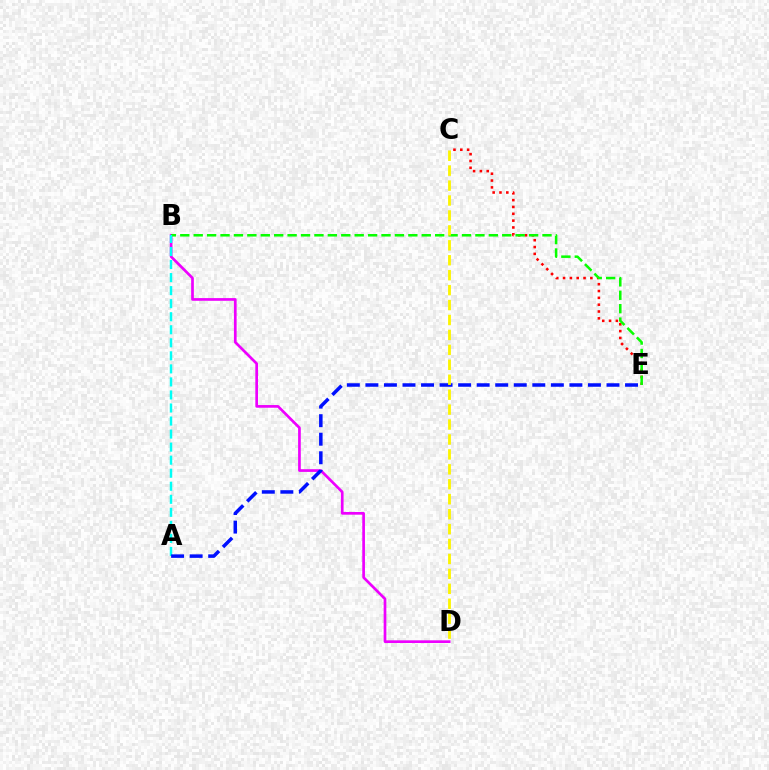{('B', 'D'): [{'color': '#ee00ff', 'line_style': 'solid', 'thickness': 1.94}], ('C', 'E'): [{'color': '#ff0000', 'line_style': 'dotted', 'thickness': 1.86}], ('B', 'E'): [{'color': '#08ff00', 'line_style': 'dashed', 'thickness': 1.82}], ('A', 'B'): [{'color': '#00fff6', 'line_style': 'dashed', 'thickness': 1.77}], ('A', 'E'): [{'color': '#0010ff', 'line_style': 'dashed', 'thickness': 2.52}], ('C', 'D'): [{'color': '#fcf500', 'line_style': 'dashed', 'thickness': 2.03}]}